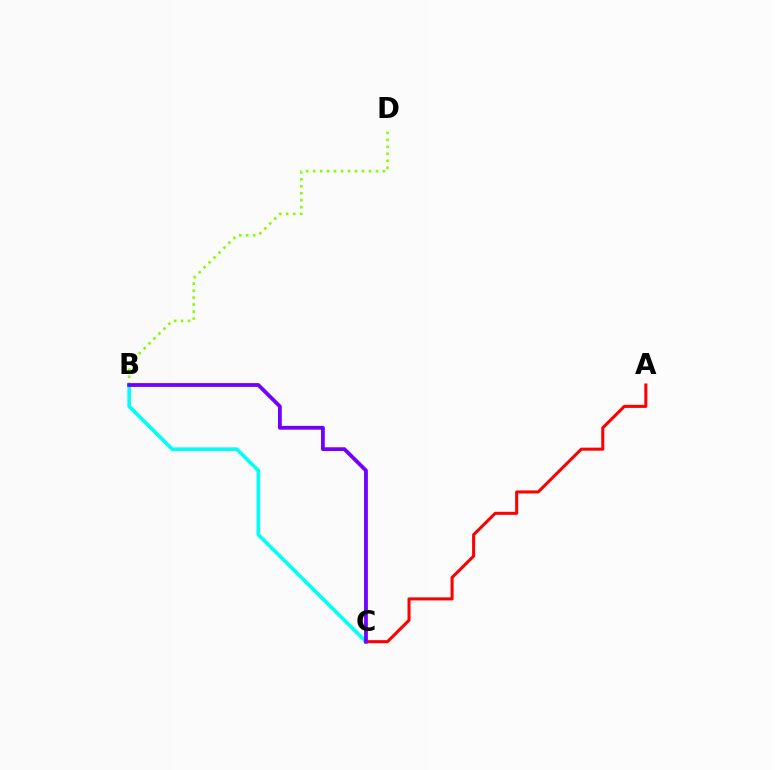{('B', 'C'): [{'color': '#00fff6', 'line_style': 'solid', 'thickness': 2.61}, {'color': '#7200ff', 'line_style': 'solid', 'thickness': 2.73}], ('A', 'C'): [{'color': '#ff0000', 'line_style': 'solid', 'thickness': 2.19}], ('B', 'D'): [{'color': '#84ff00', 'line_style': 'dotted', 'thickness': 1.89}]}